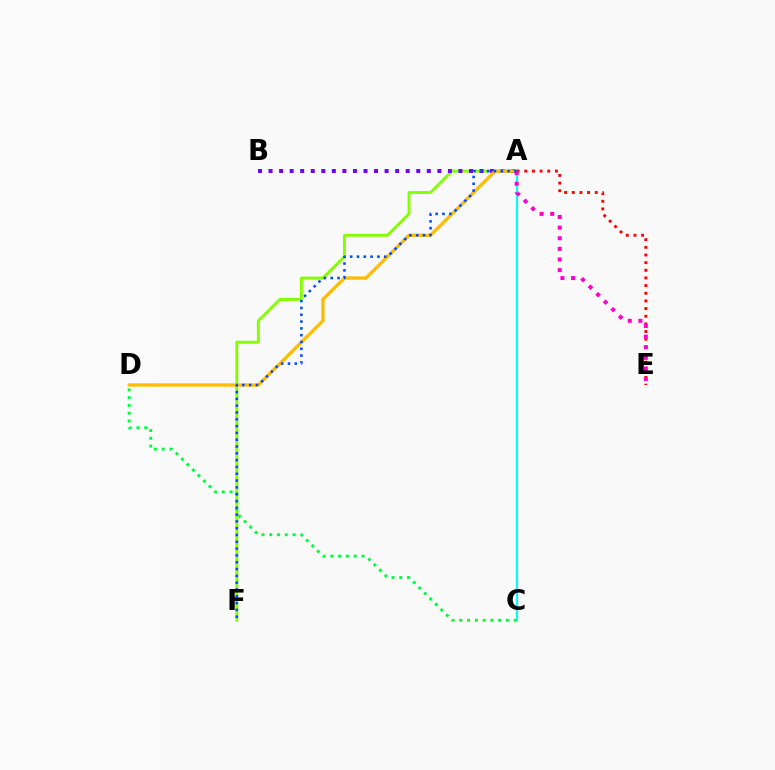{('A', 'F'): [{'color': '#84ff00', 'line_style': 'solid', 'thickness': 2.1}, {'color': '#004bff', 'line_style': 'dotted', 'thickness': 1.85}], ('A', 'B'): [{'color': '#7200ff', 'line_style': 'dotted', 'thickness': 2.87}], ('A', 'C'): [{'color': '#00fff6', 'line_style': 'solid', 'thickness': 1.54}], ('C', 'D'): [{'color': '#00ff39', 'line_style': 'dotted', 'thickness': 2.11}], ('A', 'D'): [{'color': '#ffbd00', 'line_style': 'solid', 'thickness': 2.39}], ('A', 'E'): [{'color': '#ff0000', 'line_style': 'dotted', 'thickness': 2.08}, {'color': '#ff00cf', 'line_style': 'dotted', 'thickness': 2.89}]}